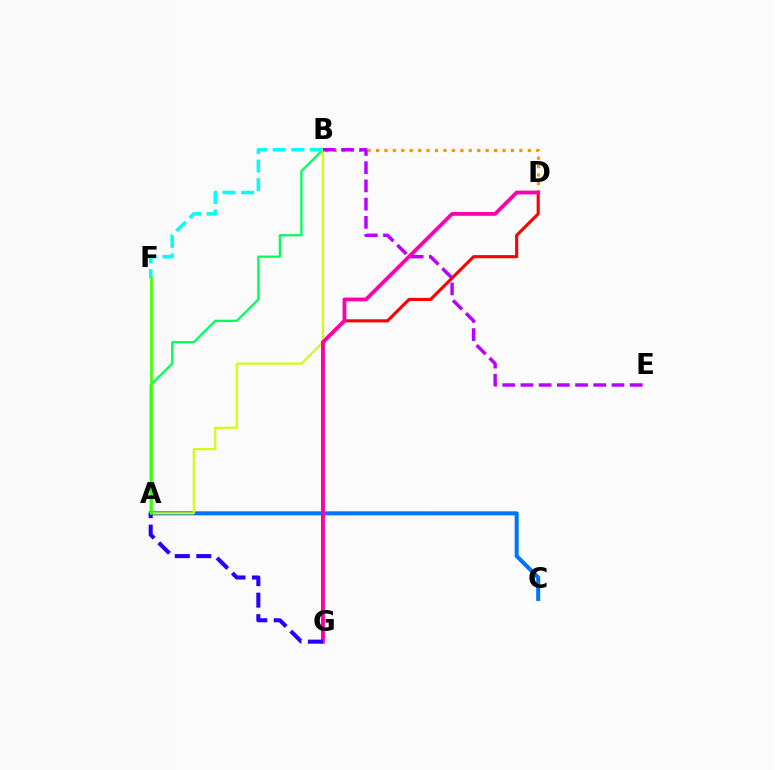{('A', 'B'): [{'color': '#00ff5c', 'line_style': 'solid', 'thickness': 1.63}, {'color': '#d1ff00', 'line_style': 'solid', 'thickness': 1.54}], ('B', 'D'): [{'color': '#ff9400', 'line_style': 'dotted', 'thickness': 2.29}], ('A', 'C'): [{'color': '#0074ff', 'line_style': 'solid', 'thickness': 2.9}], ('B', 'F'): [{'color': '#00fff6', 'line_style': 'dashed', 'thickness': 2.53}], ('D', 'G'): [{'color': '#ff0000', 'line_style': 'solid', 'thickness': 2.24}, {'color': '#ff00ac', 'line_style': 'solid', 'thickness': 2.73}], ('B', 'E'): [{'color': '#b900ff', 'line_style': 'dashed', 'thickness': 2.48}], ('A', 'G'): [{'color': '#2500ff', 'line_style': 'dashed', 'thickness': 2.92}], ('A', 'F'): [{'color': '#3dff00', 'line_style': 'solid', 'thickness': 1.92}]}